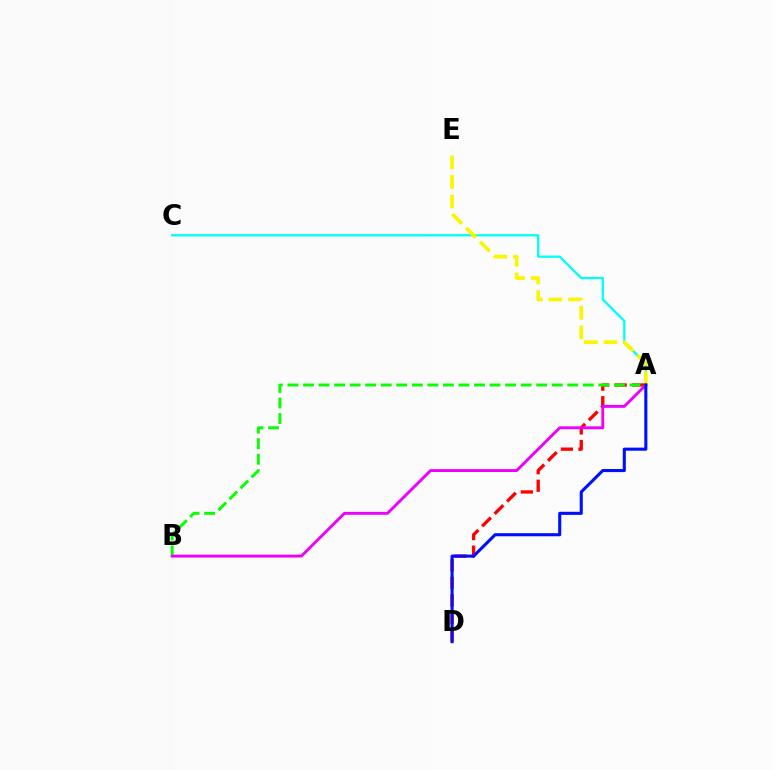{('A', 'C'): [{'color': '#00fff6', 'line_style': 'solid', 'thickness': 1.65}], ('A', 'E'): [{'color': '#fcf500', 'line_style': 'dashed', 'thickness': 2.66}], ('A', 'D'): [{'color': '#ff0000', 'line_style': 'dashed', 'thickness': 2.39}, {'color': '#0010ff', 'line_style': 'solid', 'thickness': 2.22}], ('A', 'B'): [{'color': '#08ff00', 'line_style': 'dashed', 'thickness': 2.11}, {'color': '#ee00ff', 'line_style': 'solid', 'thickness': 2.08}]}